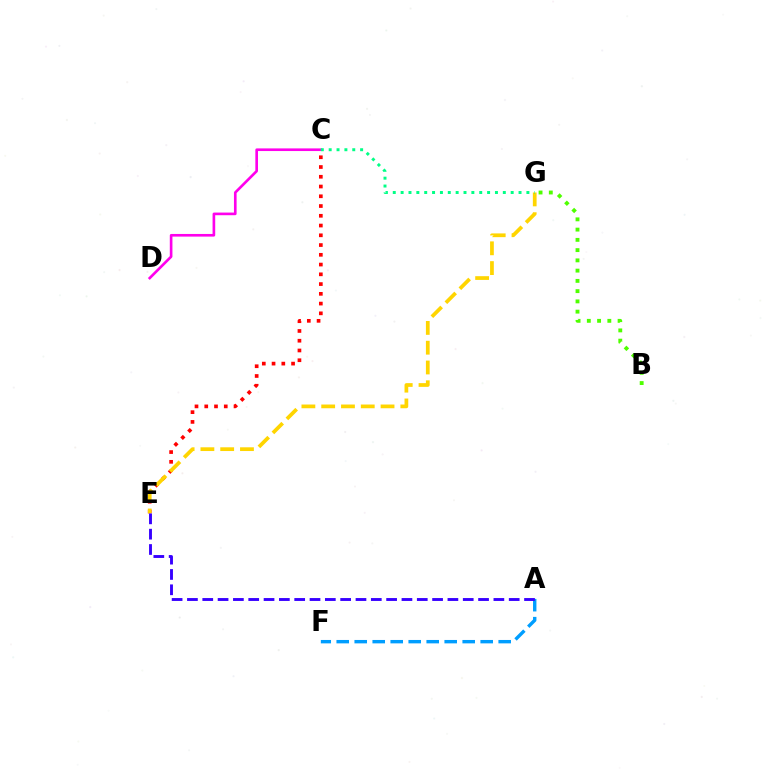{('C', 'D'): [{'color': '#ff00ed', 'line_style': 'solid', 'thickness': 1.9}], ('C', 'E'): [{'color': '#ff0000', 'line_style': 'dotted', 'thickness': 2.65}], ('A', 'F'): [{'color': '#009eff', 'line_style': 'dashed', 'thickness': 2.44}], ('E', 'G'): [{'color': '#ffd500', 'line_style': 'dashed', 'thickness': 2.69}], ('A', 'E'): [{'color': '#3700ff', 'line_style': 'dashed', 'thickness': 2.08}], ('B', 'G'): [{'color': '#4fff00', 'line_style': 'dotted', 'thickness': 2.79}], ('C', 'G'): [{'color': '#00ff86', 'line_style': 'dotted', 'thickness': 2.14}]}